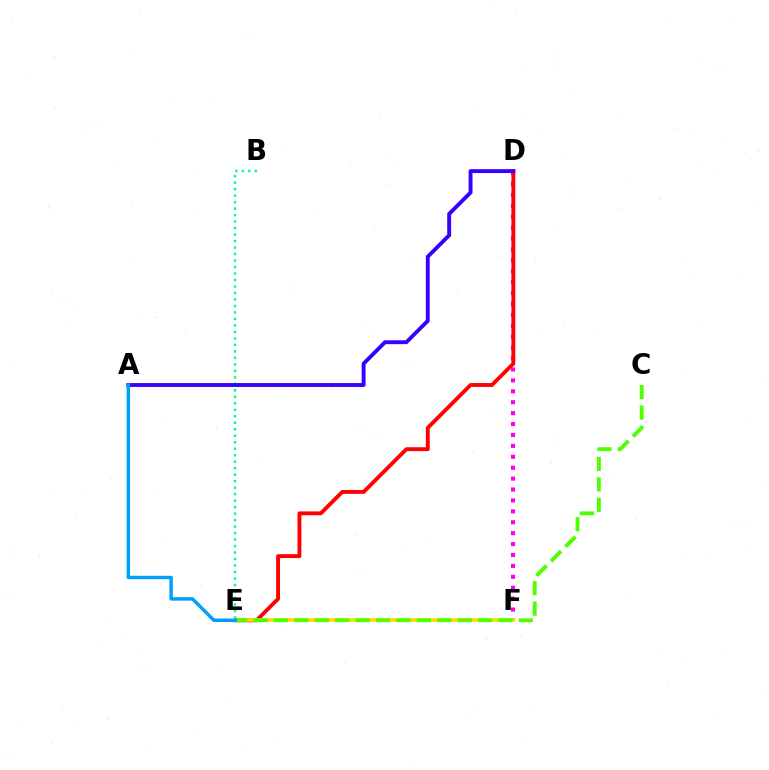{('D', 'F'): [{'color': '#ff00ed', 'line_style': 'dotted', 'thickness': 2.96}], ('D', 'E'): [{'color': '#ff0000', 'line_style': 'solid', 'thickness': 2.78}], ('E', 'F'): [{'color': '#ffd500', 'line_style': 'solid', 'thickness': 2.55}], ('B', 'E'): [{'color': '#00ff86', 'line_style': 'dotted', 'thickness': 1.76}], ('A', 'D'): [{'color': '#3700ff', 'line_style': 'solid', 'thickness': 2.8}], ('C', 'E'): [{'color': '#4fff00', 'line_style': 'dashed', 'thickness': 2.77}], ('A', 'E'): [{'color': '#009eff', 'line_style': 'solid', 'thickness': 2.47}]}